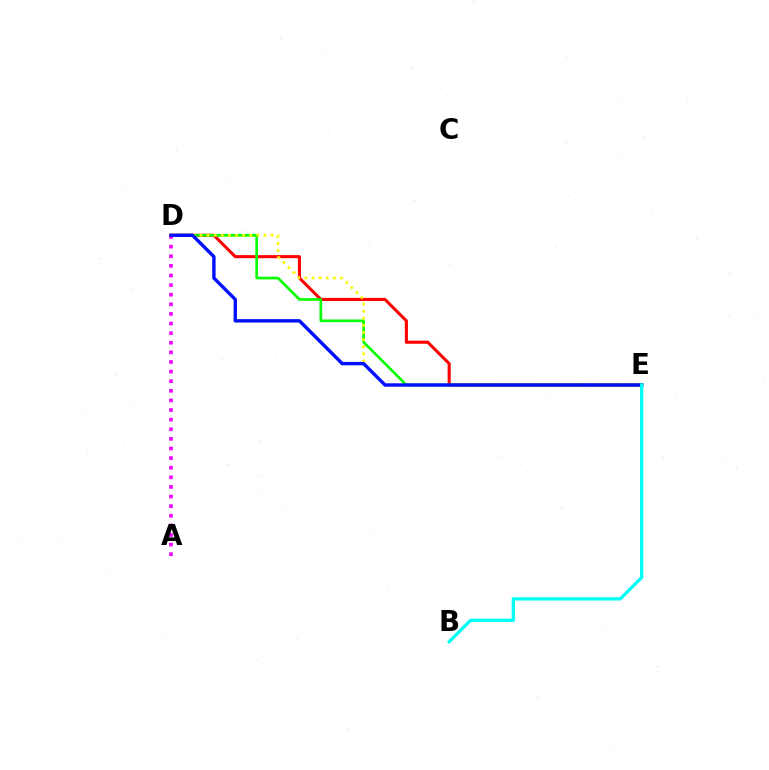{('D', 'E'): [{'color': '#ff0000', 'line_style': 'solid', 'thickness': 2.22}, {'color': '#08ff00', 'line_style': 'solid', 'thickness': 1.92}, {'color': '#fcf500', 'line_style': 'dotted', 'thickness': 1.93}, {'color': '#0010ff', 'line_style': 'solid', 'thickness': 2.45}], ('A', 'D'): [{'color': '#ee00ff', 'line_style': 'dotted', 'thickness': 2.61}], ('B', 'E'): [{'color': '#00fff6', 'line_style': 'solid', 'thickness': 2.35}]}